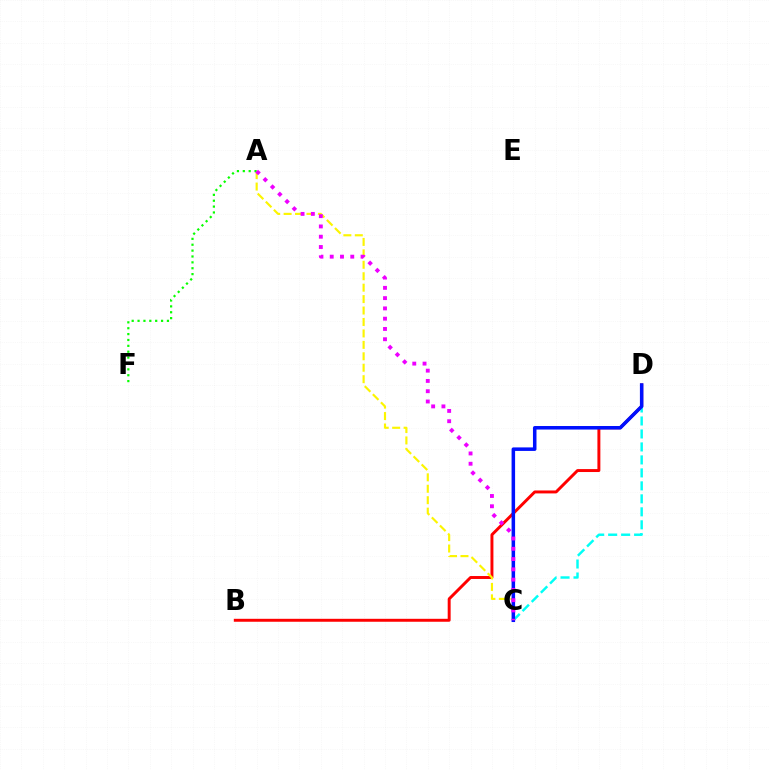{('B', 'D'): [{'color': '#ff0000', 'line_style': 'solid', 'thickness': 2.12}], ('C', 'D'): [{'color': '#00fff6', 'line_style': 'dashed', 'thickness': 1.76}, {'color': '#0010ff', 'line_style': 'solid', 'thickness': 2.54}], ('A', 'C'): [{'color': '#fcf500', 'line_style': 'dashed', 'thickness': 1.55}, {'color': '#ee00ff', 'line_style': 'dotted', 'thickness': 2.79}], ('A', 'F'): [{'color': '#08ff00', 'line_style': 'dotted', 'thickness': 1.6}]}